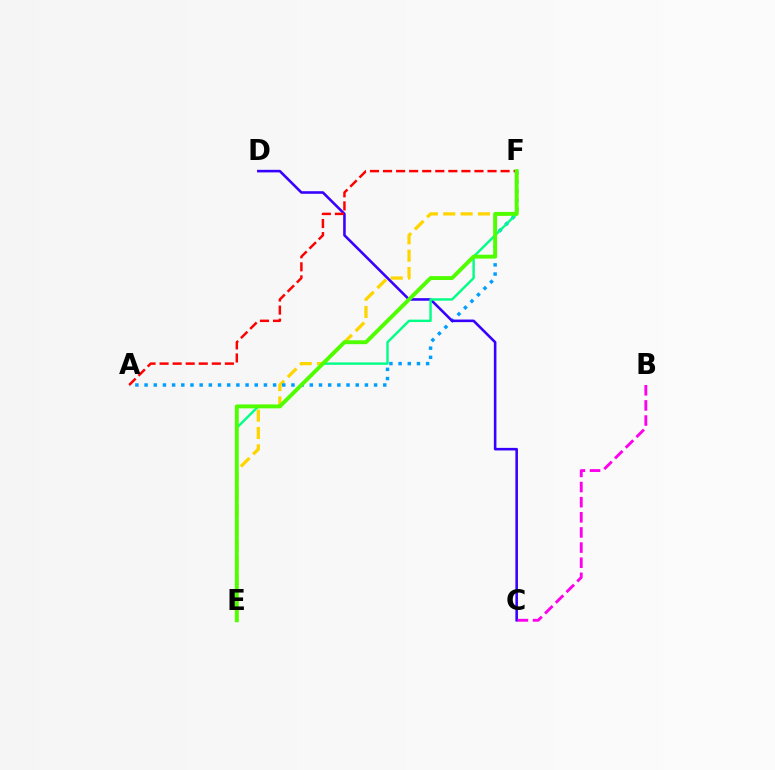{('E', 'F'): [{'color': '#ffd500', 'line_style': 'dashed', 'thickness': 2.36}, {'color': '#00ff86', 'line_style': 'solid', 'thickness': 1.73}, {'color': '#4fff00', 'line_style': 'solid', 'thickness': 2.81}], ('A', 'F'): [{'color': '#009eff', 'line_style': 'dotted', 'thickness': 2.49}, {'color': '#ff0000', 'line_style': 'dashed', 'thickness': 1.77}], ('C', 'D'): [{'color': '#3700ff', 'line_style': 'solid', 'thickness': 1.86}], ('B', 'C'): [{'color': '#ff00ed', 'line_style': 'dashed', 'thickness': 2.06}]}